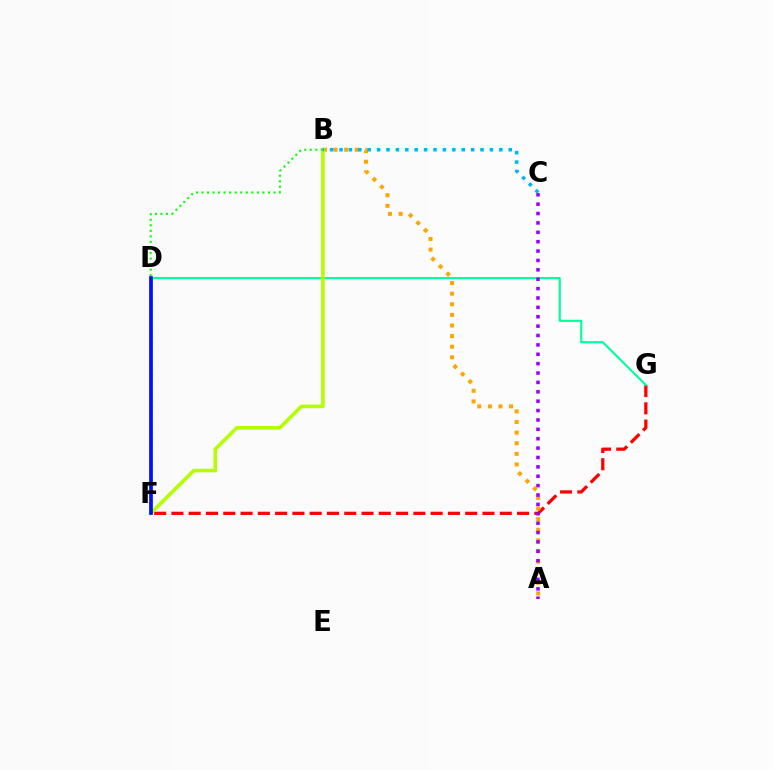{('D', 'F'): [{'color': '#ff00bd', 'line_style': 'dotted', 'thickness': 1.74}, {'color': '#0010ff', 'line_style': 'solid', 'thickness': 2.66}], ('F', 'G'): [{'color': '#ff0000', 'line_style': 'dashed', 'thickness': 2.35}], ('D', 'G'): [{'color': '#00ff9d', 'line_style': 'solid', 'thickness': 1.54}], ('A', 'B'): [{'color': '#ffa500', 'line_style': 'dotted', 'thickness': 2.88}], ('B', 'F'): [{'color': '#b3ff00', 'line_style': 'solid', 'thickness': 2.58}], ('A', 'C'): [{'color': '#9b00ff', 'line_style': 'dotted', 'thickness': 2.55}], ('B', 'D'): [{'color': '#08ff00', 'line_style': 'dotted', 'thickness': 1.51}], ('B', 'C'): [{'color': '#00b5ff', 'line_style': 'dotted', 'thickness': 2.55}]}